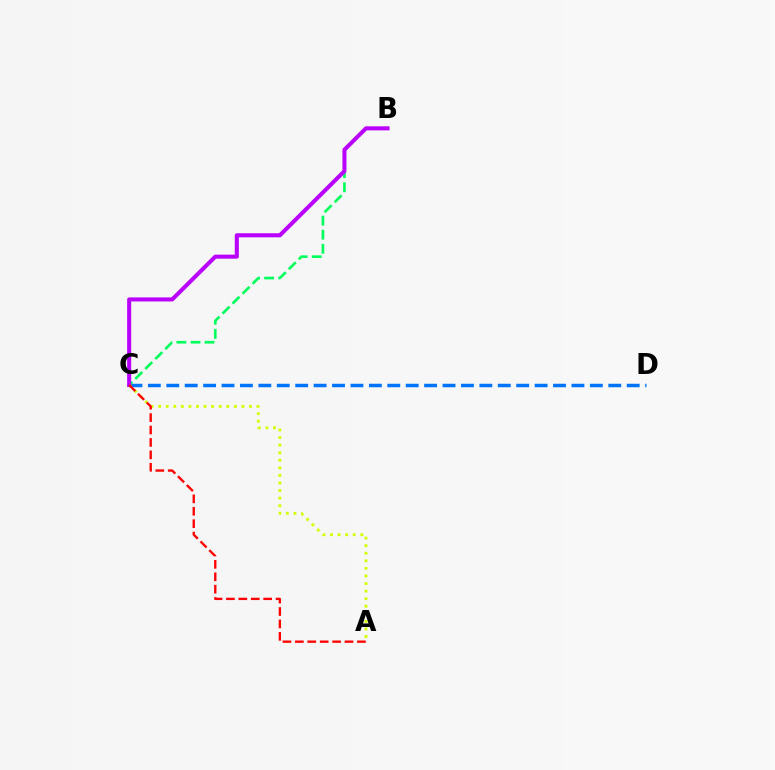{('C', 'D'): [{'color': '#0074ff', 'line_style': 'dashed', 'thickness': 2.5}], ('A', 'C'): [{'color': '#d1ff00', 'line_style': 'dotted', 'thickness': 2.06}, {'color': '#ff0000', 'line_style': 'dashed', 'thickness': 1.69}], ('B', 'C'): [{'color': '#00ff5c', 'line_style': 'dashed', 'thickness': 1.91}, {'color': '#b900ff', 'line_style': 'solid', 'thickness': 2.92}]}